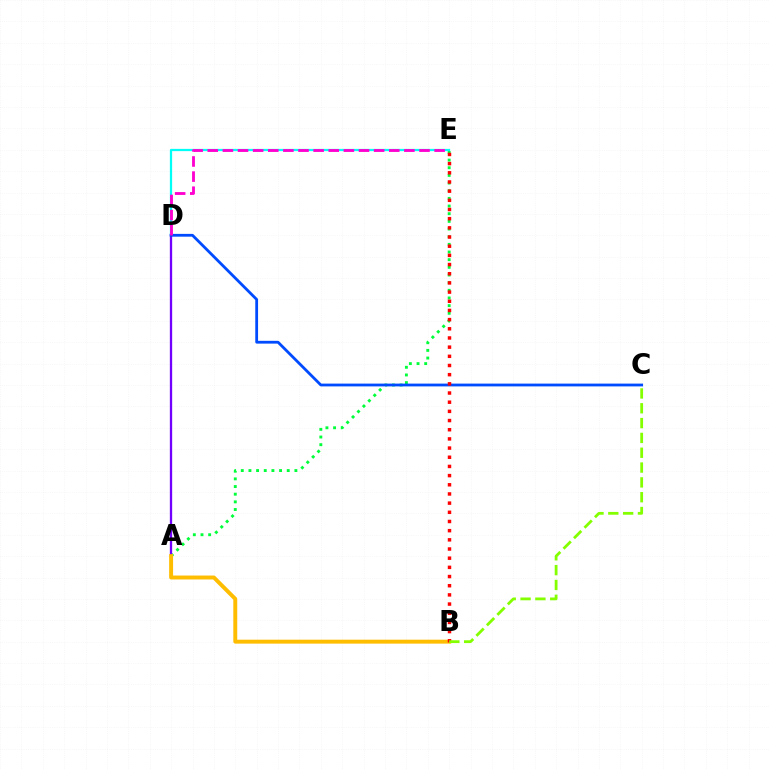{('A', 'E'): [{'color': '#00ff39', 'line_style': 'dotted', 'thickness': 2.08}], ('D', 'E'): [{'color': '#00fff6', 'line_style': 'solid', 'thickness': 1.62}, {'color': '#ff00cf', 'line_style': 'dashed', 'thickness': 2.05}], ('A', 'D'): [{'color': '#7200ff', 'line_style': 'solid', 'thickness': 1.67}], ('C', 'D'): [{'color': '#004bff', 'line_style': 'solid', 'thickness': 2.01}], ('A', 'B'): [{'color': '#ffbd00', 'line_style': 'solid', 'thickness': 2.83}], ('B', 'E'): [{'color': '#ff0000', 'line_style': 'dotted', 'thickness': 2.49}], ('B', 'C'): [{'color': '#84ff00', 'line_style': 'dashed', 'thickness': 2.01}]}